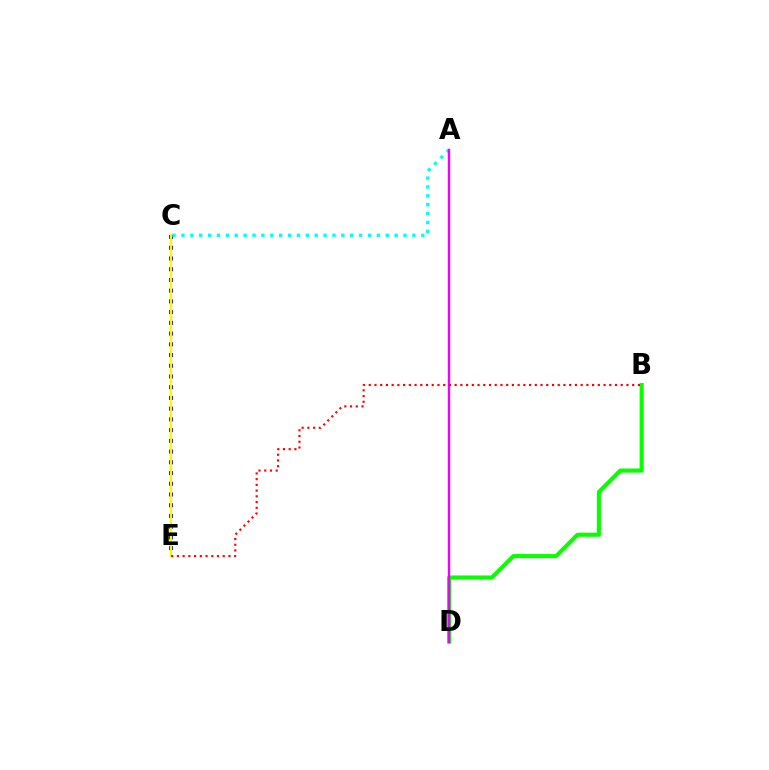{('C', 'E'): [{'color': '#0010ff', 'line_style': 'dotted', 'thickness': 2.91}, {'color': '#fcf500', 'line_style': 'solid', 'thickness': 1.66}], ('A', 'C'): [{'color': '#00fff6', 'line_style': 'dotted', 'thickness': 2.41}], ('B', 'D'): [{'color': '#08ff00', 'line_style': 'solid', 'thickness': 2.96}], ('A', 'D'): [{'color': '#ee00ff', 'line_style': 'solid', 'thickness': 1.73}], ('B', 'E'): [{'color': '#ff0000', 'line_style': 'dotted', 'thickness': 1.56}]}